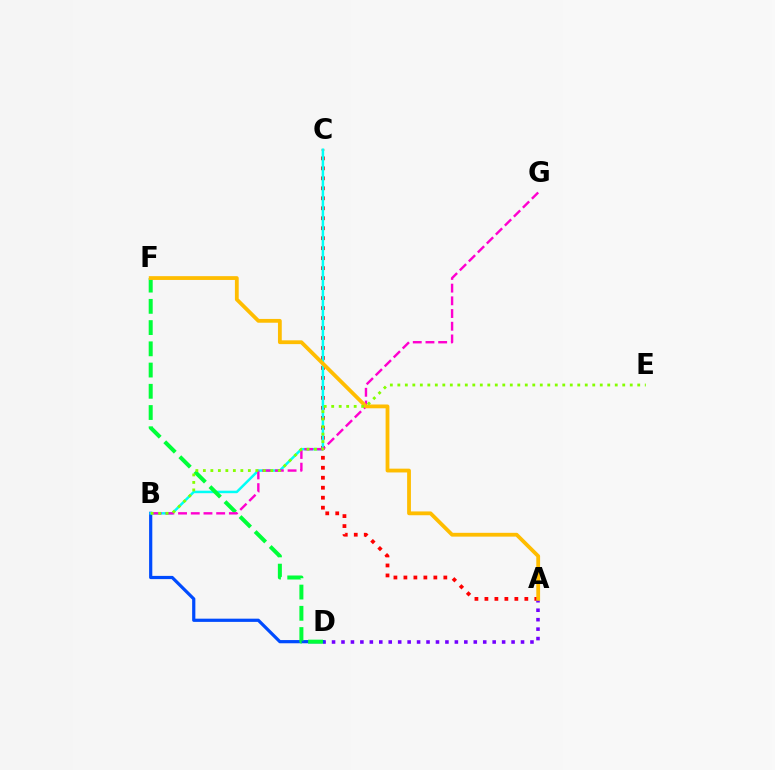{('A', 'C'): [{'color': '#ff0000', 'line_style': 'dotted', 'thickness': 2.71}], ('A', 'D'): [{'color': '#7200ff', 'line_style': 'dotted', 'thickness': 2.57}], ('B', 'D'): [{'color': '#004bff', 'line_style': 'solid', 'thickness': 2.31}], ('B', 'C'): [{'color': '#00fff6', 'line_style': 'solid', 'thickness': 1.8}], ('D', 'F'): [{'color': '#00ff39', 'line_style': 'dashed', 'thickness': 2.88}], ('B', 'G'): [{'color': '#ff00cf', 'line_style': 'dashed', 'thickness': 1.73}], ('A', 'F'): [{'color': '#ffbd00', 'line_style': 'solid', 'thickness': 2.73}], ('B', 'E'): [{'color': '#84ff00', 'line_style': 'dotted', 'thickness': 2.04}]}